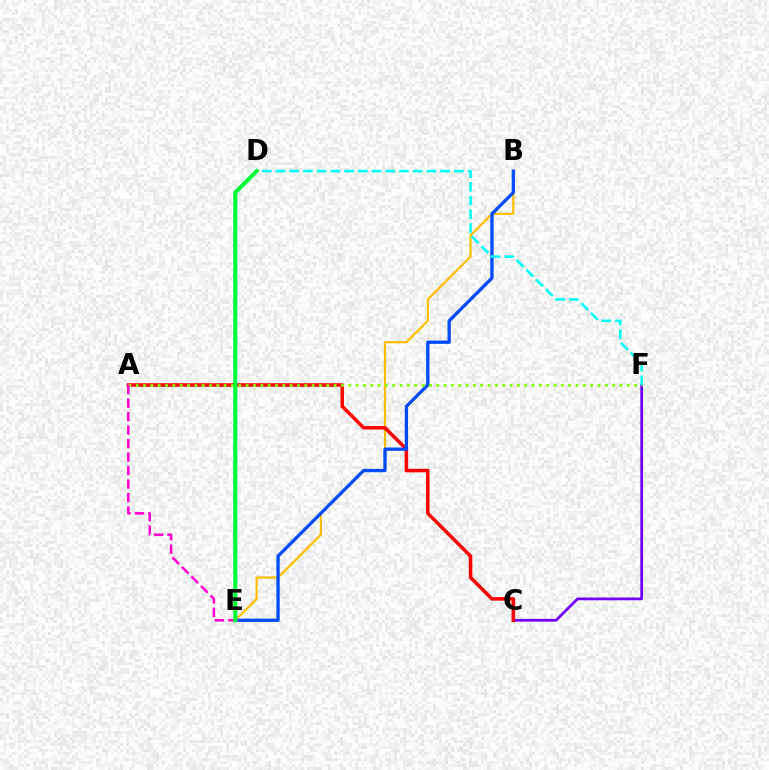{('B', 'E'): [{'color': '#ffbd00', 'line_style': 'solid', 'thickness': 1.58}, {'color': '#004bff', 'line_style': 'solid', 'thickness': 2.37}], ('C', 'F'): [{'color': '#7200ff', 'line_style': 'solid', 'thickness': 1.97}], ('A', 'C'): [{'color': '#ff0000', 'line_style': 'solid', 'thickness': 2.53}], ('A', 'F'): [{'color': '#84ff00', 'line_style': 'dotted', 'thickness': 1.99}], ('D', 'F'): [{'color': '#00fff6', 'line_style': 'dashed', 'thickness': 1.86}], ('A', 'E'): [{'color': '#ff00cf', 'line_style': 'dashed', 'thickness': 1.83}], ('D', 'E'): [{'color': '#00ff39', 'line_style': 'solid', 'thickness': 2.94}]}